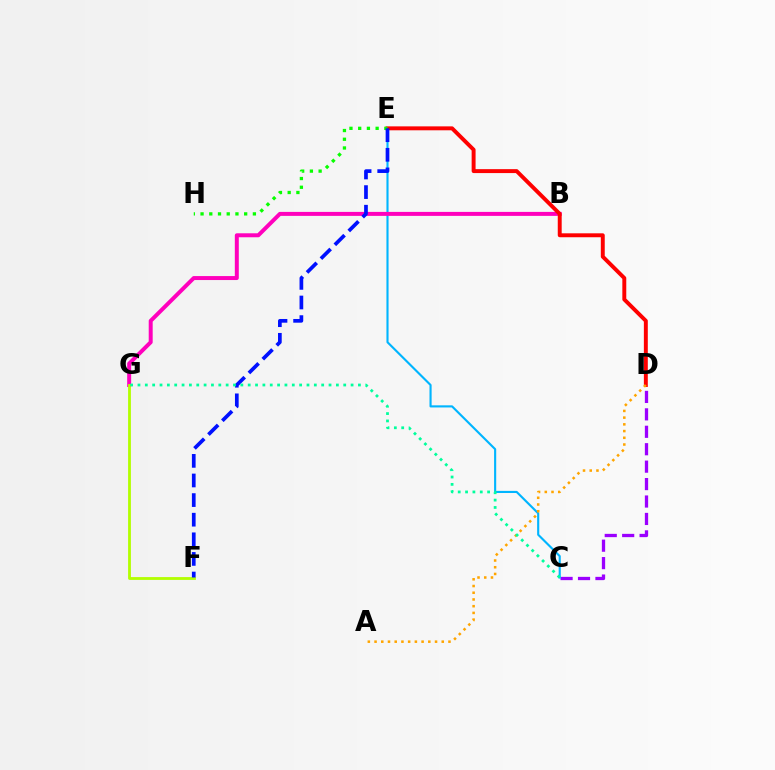{('C', 'D'): [{'color': '#9b00ff', 'line_style': 'dashed', 'thickness': 2.37}], ('C', 'E'): [{'color': '#00b5ff', 'line_style': 'solid', 'thickness': 1.53}], ('B', 'G'): [{'color': '#ff00bd', 'line_style': 'solid', 'thickness': 2.86}], ('D', 'E'): [{'color': '#ff0000', 'line_style': 'solid', 'thickness': 2.83}], ('E', 'H'): [{'color': '#08ff00', 'line_style': 'dotted', 'thickness': 2.37}], ('F', 'G'): [{'color': '#b3ff00', 'line_style': 'solid', 'thickness': 2.02}], ('A', 'D'): [{'color': '#ffa500', 'line_style': 'dotted', 'thickness': 1.83}], ('E', 'F'): [{'color': '#0010ff', 'line_style': 'dashed', 'thickness': 2.66}], ('C', 'G'): [{'color': '#00ff9d', 'line_style': 'dotted', 'thickness': 2.0}]}